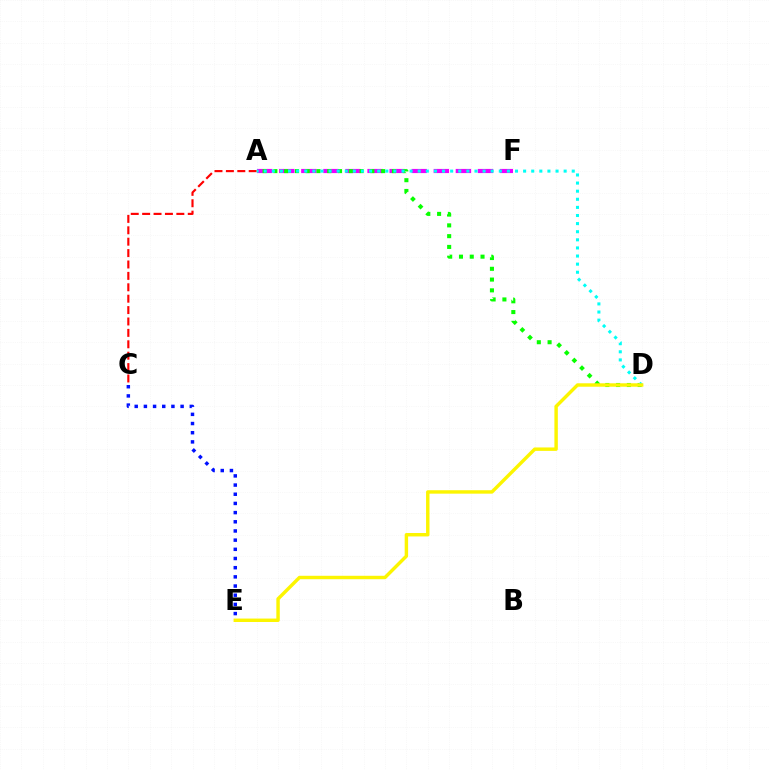{('A', 'C'): [{'color': '#ff0000', 'line_style': 'dashed', 'thickness': 1.55}], ('A', 'F'): [{'color': '#ee00ff', 'line_style': 'dashed', 'thickness': 3.0}], ('A', 'D'): [{'color': '#08ff00', 'line_style': 'dotted', 'thickness': 2.93}, {'color': '#00fff6', 'line_style': 'dotted', 'thickness': 2.2}], ('C', 'E'): [{'color': '#0010ff', 'line_style': 'dotted', 'thickness': 2.49}], ('D', 'E'): [{'color': '#fcf500', 'line_style': 'solid', 'thickness': 2.47}]}